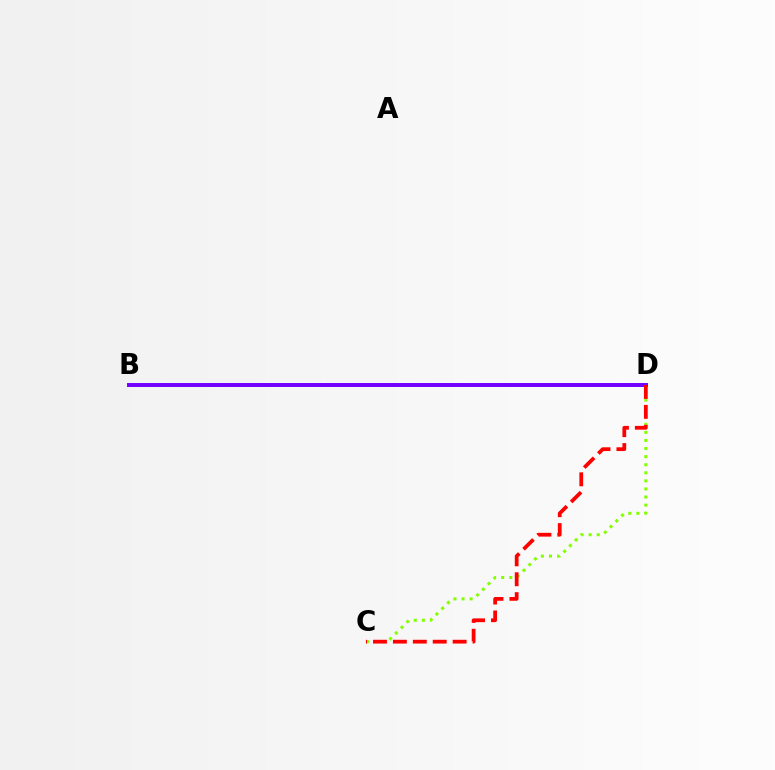{('C', 'D'): [{'color': '#84ff00', 'line_style': 'dotted', 'thickness': 2.2}, {'color': '#ff0000', 'line_style': 'dashed', 'thickness': 2.7}], ('B', 'D'): [{'color': '#00fff6', 'line_style': 'dotted', 'thickness': 2.61}, {'color': '#7200ff', 'line_style': 'solid', 'thickness': 2.85}]}